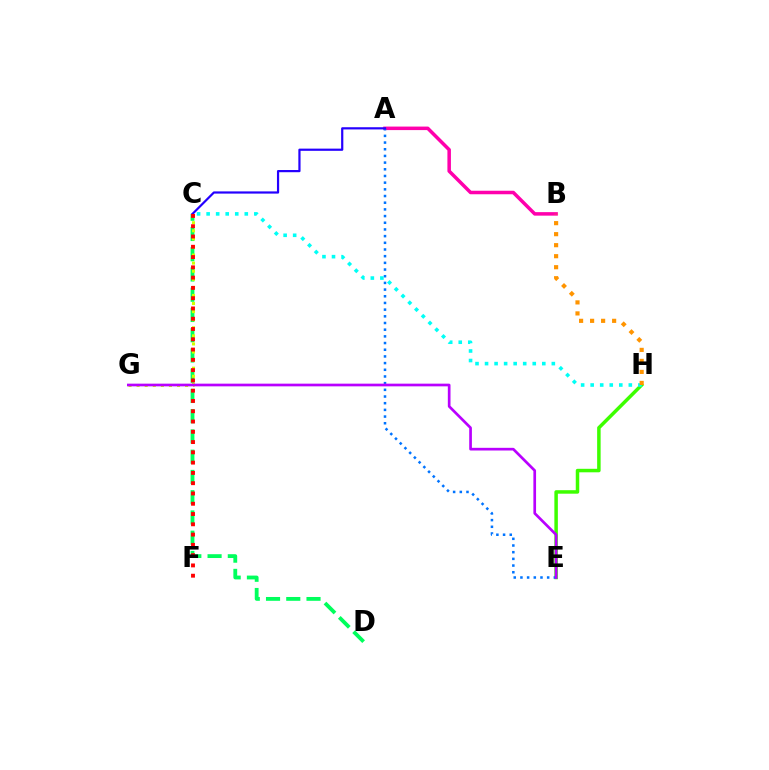{('E', 'H'): [{'color': '#3dff00', 'line_style': 'solid', 'thickness': 2.52}], ('C', 'D'): [{'color': '#00ff5c', 'line_style': 'dashed', 'thickness': 2.75}], ('A', 'B'): [{'color': '#ff00ac', 'line_style': 'solid', 'thickness': 2.53}], ('A', 'E'): [{'color': '#0074ff', 'line_style': 'dotted', 'thickness': 1.82}], ('C', 'G'): [{'color': '#d1ff00', 'line_style': 'dotted', 'thickness': 2.2}], ('A', 'C'): [{'color': '#2500ff', 'line_style': 'solid', 'thickness': 1.59}], ('C', 'H'): [{'color': '#00fff6', 'line_style': 'dotted', 'thickness': 2.59}], ('C', 'F'): [{'color': '#ff0000', 'line_style': 'dotted', 'thickness': 2.79}], ('E', 'G'): [{'color': '#b900ff', 'line_style': 'solid', 'thickness': 1.93}], ('B', 'H'): [{'color': '#ff9400', 'line_style': 'dotted', 'thickness': 2.99}]}